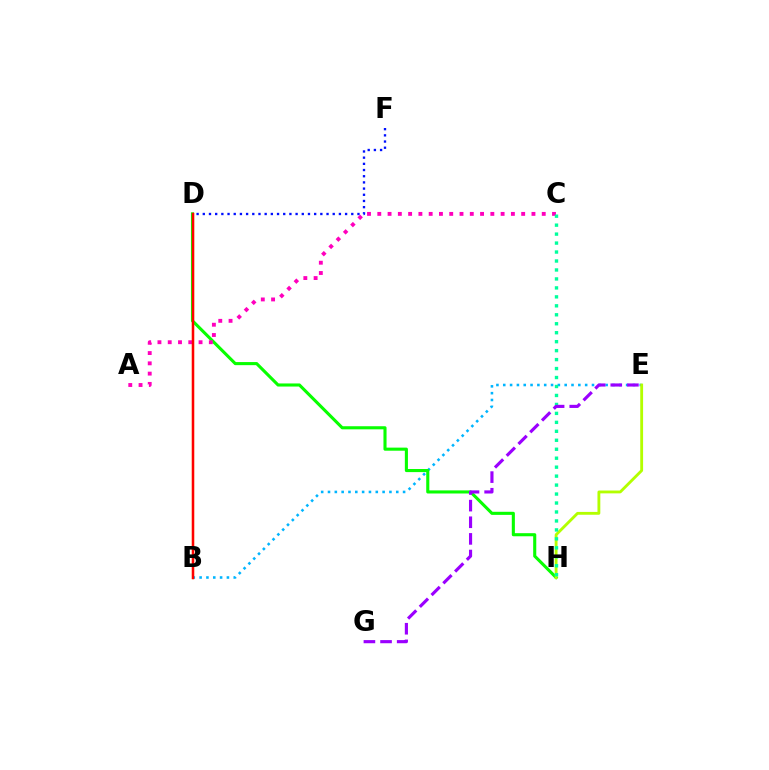{('B', 'D'): [{'color': '#ffa500', 'line_style': 'solid', 'thickness': 1.66}, {'color': '#ff0000', 'line_style': 'solid', 'thickness': 1.73}], ('B', 'E'): [{'color': '#00b5ff', 'line_style': 'dotted', 'thickness': 1.85}], ('D', 'H'): [{'color': '#08ff00', 'line_style': 'solid', 'thickness': 2.23}], ('A', 'C'): [{'color': '#ff00bd', 'line_style': 'dotted', 'thickness': 2.79}], ('E', 'H'): [{'color': '#b3ff00', 'line_style': 'solid', 'thickness': 2.05}], ('C', 'H'): [{'color': '#00ff9d', 'line_style': 'dotted', 'thickness': 2.44}], ('E', 'G'): [{'color': '#9b00ff', 'line_style': 'dashed', 'thickness': 2.26}], ('D', 'F'): [{'color': '#0010ff', 'line_style': 'dotted', 'thickness': 1.68}]}